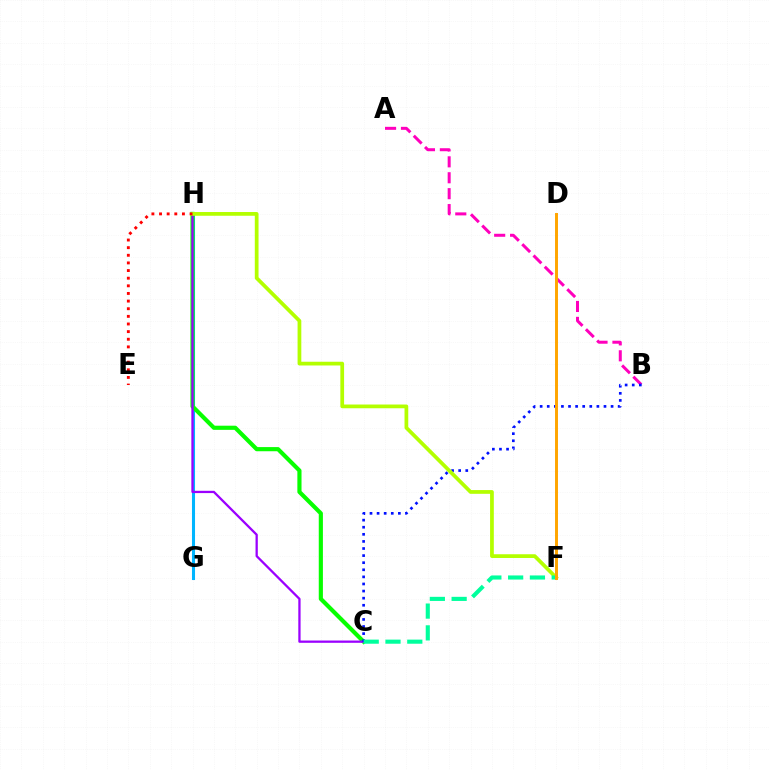{('G', 'H'): [{'color': '#00b5ff', 'line_style': 'solid', 'thickness': 2.21}], ('A', 'B'): [{'color': '#ff00bd', 'line_style': 'dashed', 'thickness': 2.16}], ('C', 'H'): [{'color': '#08ff00', 'line_style': 'solid', 'thickness': 2.99}, {'color': '#9b00ff', 'line_style': 'solid', 'thickness': 1.64}], ('B', 'C'): [{'color': '#0010ff', 'line_style': 'dotted', 'thickness': 1.93}], ('F', 'H'): [{'color': '#b3ff00', 'line_style': 'solid', 'thickness': 2.69}], ('E', 'H'): [{'color': '#ff0000', 'line_style': 'dotted', 'thickness': 2.07}], ('C', 'F'): [{'color': '#00ff9d', 'line_style': 'dashed', 'thickness': 2.96}], ('D', 'F'): [{'color': '#ffa500', 'line_style': 'solid', 'thickness': 2.12}]}